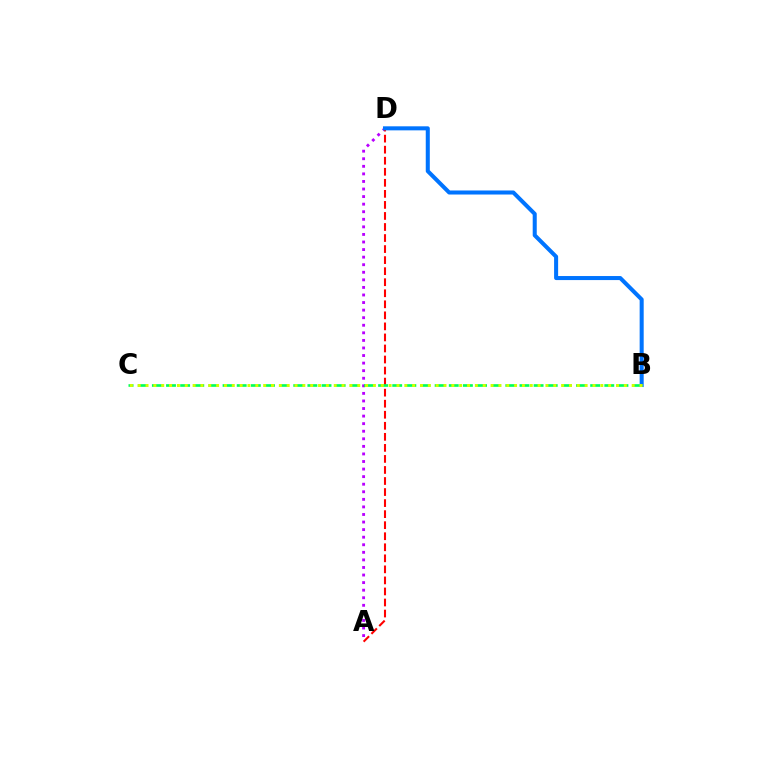{('A', 'D'): [{'color': '#b900ff', 'line_style': 'dotted', 'thickness': 2.06}, {'color': '#ff0000', 'line_style': 'dashed', 'thickness': 1.5}], ('B', 'D'): [{'color': '#0074ff', 'line_style': 'solid', 'thickness': 2.91}], ('B', 'C'): [{'color': '#00ff5c', 'line_style': 'dashed', 'thickness': 1.92}, {'color': '#d1ff00', 'line_style': 'dotted', 'thickness': 2.13}]}